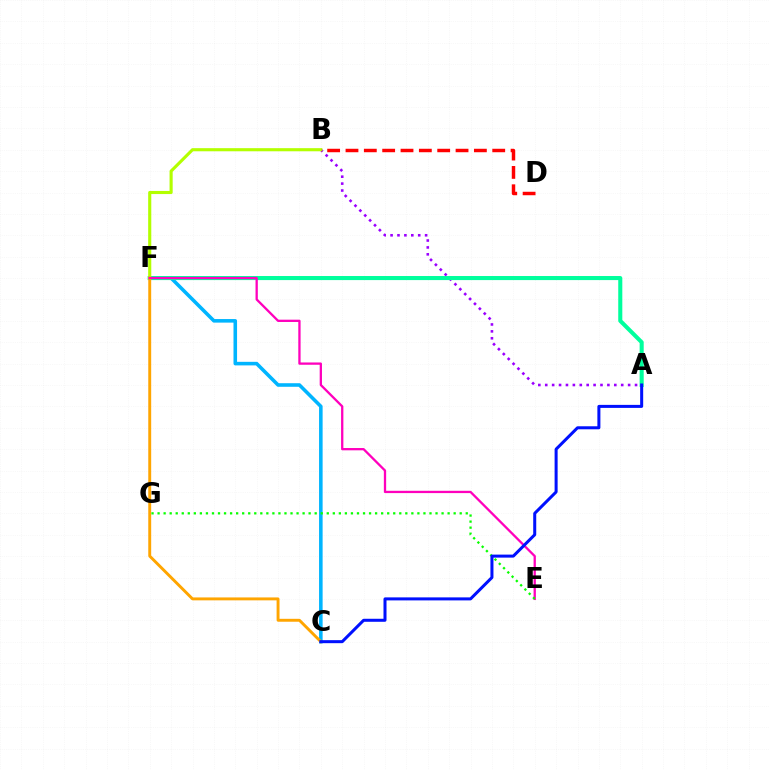{('A', 'B'): [{'color': '#9b00ff', 'line_style': 'dotted', 'thickness': 1.88}], ('C', 'F'): [{'color': '#00b5ff', 'line_style': 'solid', 'thickness': 2.57}, {'color': '#ffa500', 'line_style': 'solid', 'thickness': 2.1}], ('A', 'F'): [{'color': '#00ff9d', 'line_style': 'solid', 'thickness': 2.93}], ('B', 'F'): [{'color': '#b3ff00', 'line_style': 'solid', 'thickness': 2.25}], ('E', 'F'): [{'color': '#ff00bd', 'line_style': 'solid', 'thickness': 1.65}], ('E', 'G'): [{'color': '#08ff00', 'line_style': 'dotted', 'thickness': 1.64}], ('A', 'C'): [{'color': '#0010ff', 'line_style': 'solid', 'thickness': 2.17}], ('B', 'D'): [{'color': '#ff0000', 'line_style': 'dashed', 'thickness': 2.49}]}